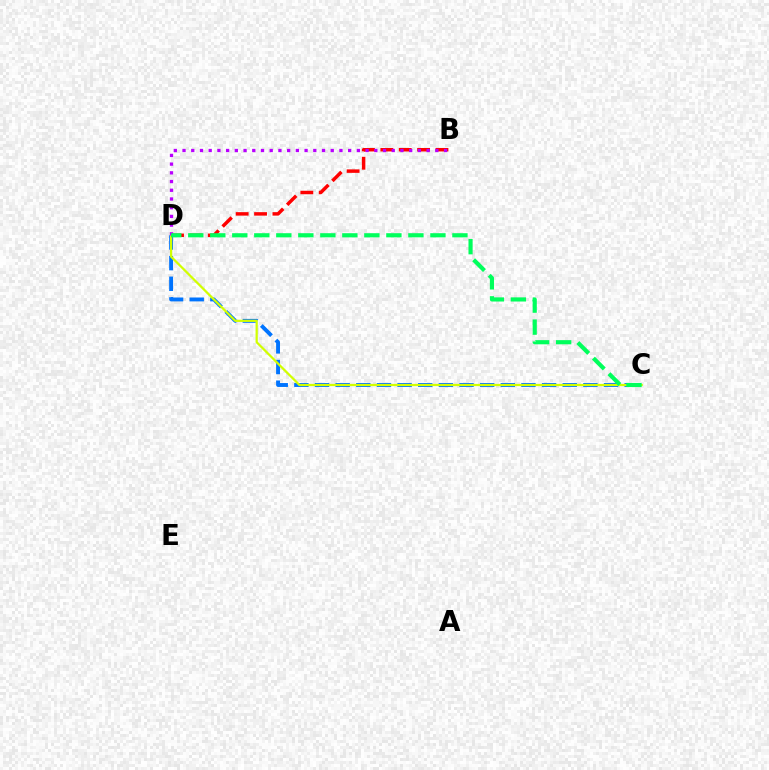{('C', 'D'): [{'color': '#0074ff', 'line_style': 'dashed', 'thickness': 2.8}, {'color': '#d1ff00', 'line_style': 'solid', 'thickness': 1.61}, {'color': '#00ff5c', 'line_style': 'dashed', 'thickness': 2.99}], ('B', 'D'): [{'color': '#ff0000', 'line_style': 'dashed', 'thickness': 2.5}, {'color': '#b900ff', 'line_style': 'dotted', 'thickness': 2.37}]}